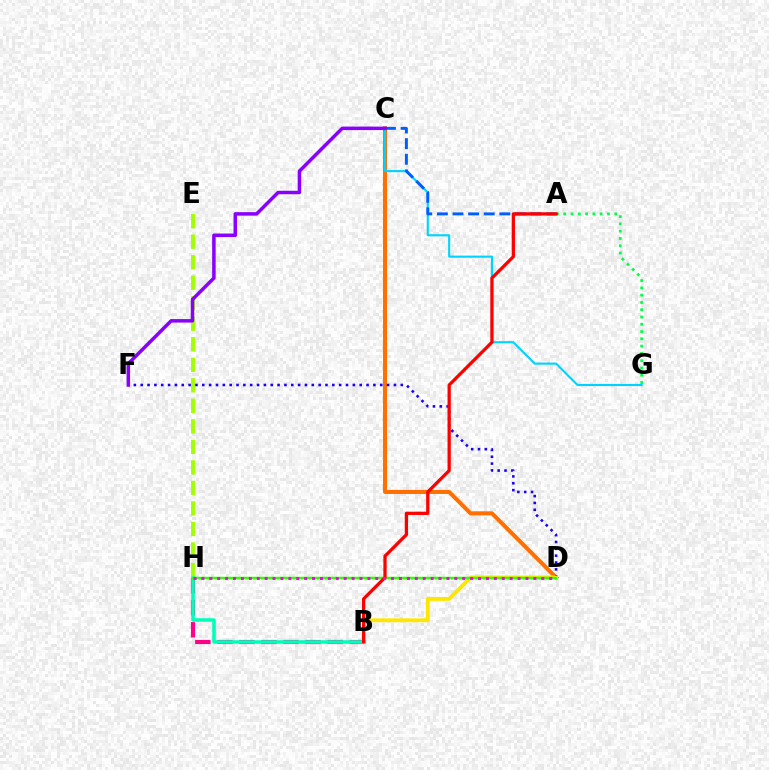{('C', 'D'): [{'color': '#ff7000', 'line_style': 'solid', 'thickness': 2.91}], ('C', 'G'): [{'color': '#00d3ff', 'line_style': 'solid', 'thickness': 1.52}], ('E', 'H'): [{'color': '#a2ff00', 'line_style': 'dashed', 'thickness': 2.79}], ('A', 'C'): [{'color': '#005dff', 'line_style': 'dashed', 'thickness': 2.12}], ('D', 'F'): [{'color': '#1900ff', 'line_style': 'dotted', 'thickness': 1.86}], ('B', 'H'): [{'color': '#ff0088', 'line_style': 'dashed', 'thickness': 3.0}, {'color': '#00ffbb', 'line_style': 'solid', 'thickness': 2.55}], ('B', 'D'): [{'color': '#ffe600', 'line_style': 'solid', 'thickness': 2.78}], ('C', 'F'): [{'color': '#8a00ff', 'line_style': 'solid', 'thickness': 2.52}], ('A', 'G'): [{'color': '#00ff45', 'line_style': 'dotted', 'thickness': 1.98}], ('D', 'H'): [{'color': '#31ff00', 'line_style': 'solid', 'thickness': 1.78}, {'color': '#fa00f9', 'line_style': 'dotted', 'thickness': 2.15}], ('A', 'B'): [{'color': '#ff0000', 'line_style': 'solid', 'thickness': 2.35}]}